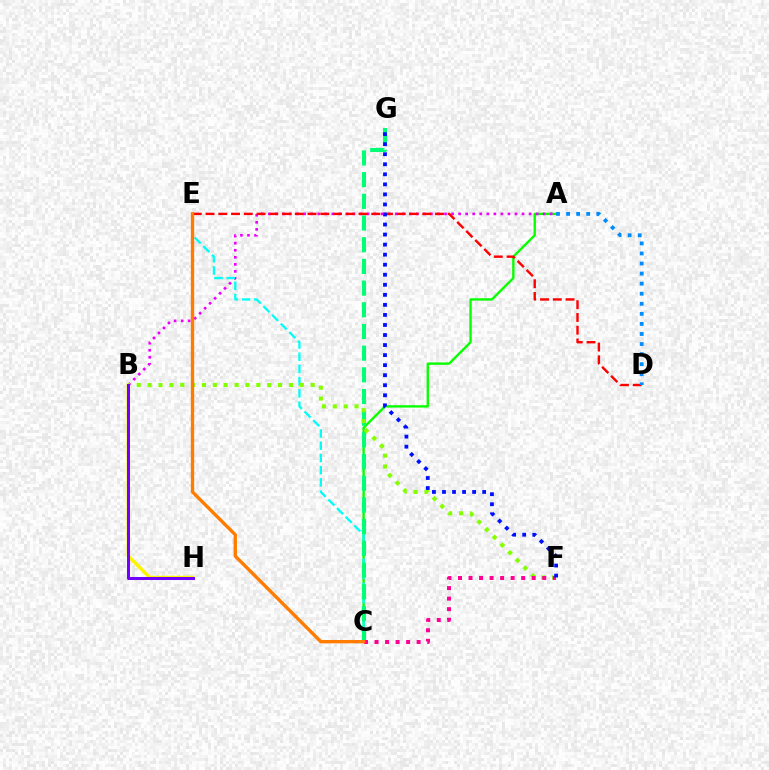{('A', 'C'): [{'color': '#08ff00', 'line_style': 'solid', 'thickness': 1.71}], ('A', 'B'): [{'color': '#ee00ff', 'line_style': 'dotted', 'thickness': 1.91}], ('C', 'E'): [{'color': '#00fff6', 'line_style': 'dashed', 'thickness': 1.66}, {'color': '#ff7c00', 'line_style': 'solid', 'thickness': 2.41}], ('C', 'G'): [{'color': '#00ff74', 'line_style': 'dashed', 'thickness': 2.95}], ('B', 'H'): [{'color': '#fcf500', 'line_style': 'solid', 'thickness': 2.51}, {'color': '#7200ff', 'line_style': 'solid', 'thickness': 2.17}], ('D', 'E'): [{'color': '#ff0000', 'line_style': 'dashed', 'thickness': 1.73}], ('B', 'F'): [{'color': '#84ff00', 'line_style': 'dotted', 'thickness': 2.95}], ('A', 'D'): [{'color': '#008cff', 'line_style': 'dotted', 'thickness': 2.73}], ('C', 'F'): [{'color': '#ff0094', 'line_style': 'dotted', 'thickness': 2.86}], ('F', 'G'): [{'color': '#0010ff', 'line_style': 'dotted', 'thickness': 2.73}]}